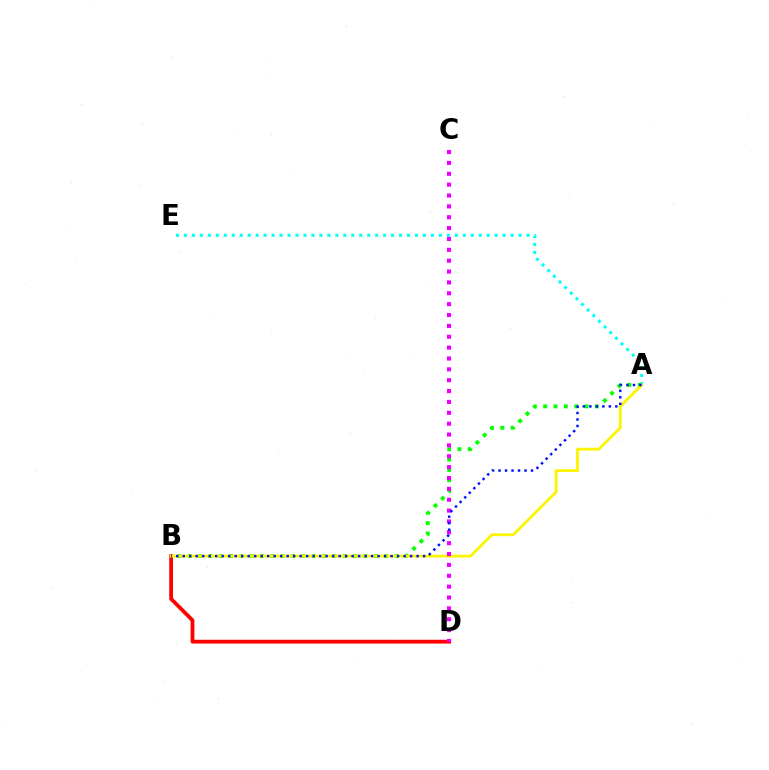{('A', 'E'): [{'color': '#00fff6', 'line_style': 'dotted', 'thickness': 2.16}], ('B', 'D'): [{'color': '#ff0000', 'line_style': 'solid', 'thickness': 2.73}], ('A', 'B'): [{'color': '#08ff00', 'line_style': 'dotted', 'thickness': 2.81}, {'color': '#fcf500', 'line_style': 'solid', 'thickness': 2.04}, {'color': '#0010ff', 'line_style': 'dotted', 'thickness': 1.77}], ('C', 'D'): [{'color': '#ee00ff', 'line_style': 'dotted', 'thickness': 2.95}]}